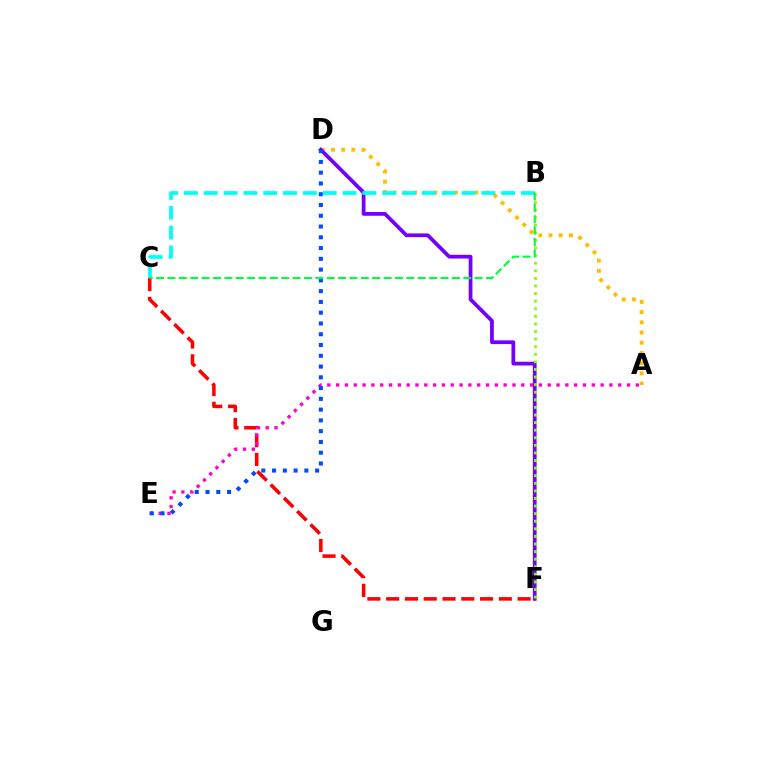{('A', 'D'): [{'color': '#ffbd00', 'line_style': 'dotted', 'thickness': 2.77}], ('D', 'F'): [{'color': '#7200ff', 'line_style': 'solid', 'thickness': 2.71}], ('C', 'F'): [{'color': '#ff0000', 'line_style': 'dashed', 'thickness': 2.55}], ('A', 'E'): [{'color': '#ff00cf', 'line_style': 'dotted', 'thickness': 2.4}], ('D', 'E'): [{'color': '#004bff', 'line_style': 'dotted', 'thickness': 2.93}], ('B', 'F'): [{'color': '#84ff00', 'line_style': 'dotted', 'thickness': 2.06}], ('B', 'C'): [{'color': '#00fff6', 'line_style': 'dashed', 'thickness': 2.69}, {'color': '#00ff39', 'line_style': 'dashed', 'thickness': 1.55}]}